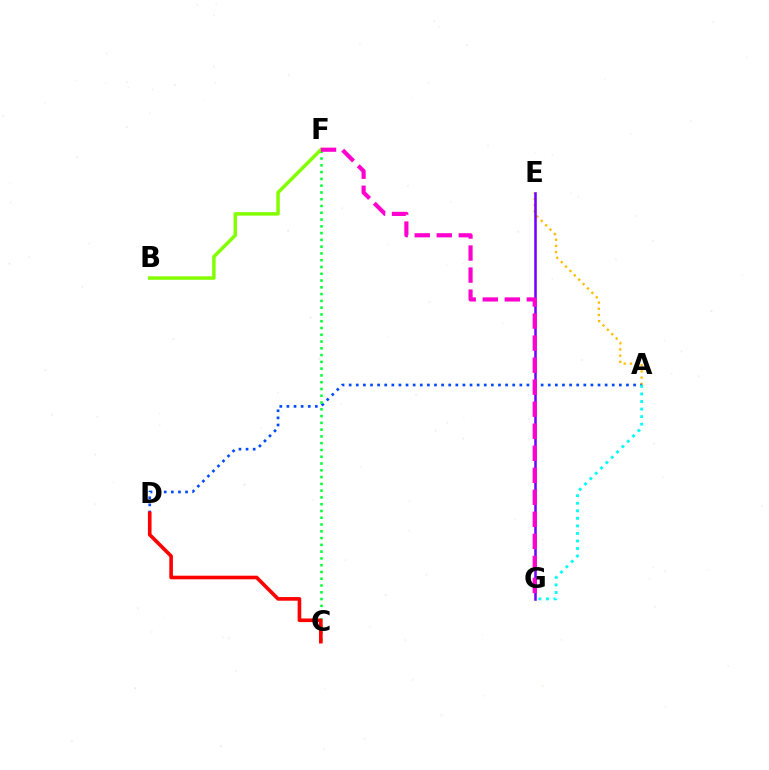{('A', 'E'): [{'color': '#ffbd00', 'line_style': 'dotted', 'thickness': 1.68}], ('A', 'D'): [{'color': '#004bff', 'line_style': 'dotted', 'thickness': 1.93}], ('A', 'G'): [{'color': '#00fff6', 'line_style': 'dotted', 'thickness': 2.05}], ('C', 'F'): [{'color': '#00ff39', 'line_style': 'dotted', 'thickness': 1.84}], ('C', 'D'): [{'color': '#ff0000', 'line_style': 'solid', 'thickness': 2.61}], ('B', 'F'): [{'color': '#84ff00', 'line_style': 'solid', 'thickness': 2.51}], ('E', 'G'): [{'color': '#7200ff', 'line_style': 'solid', 'thickness': 1.84}], ('F', 'G'): [{'color': '#ff00cf', 'line_style': 'dashed', 'thickness': 2.99}]}